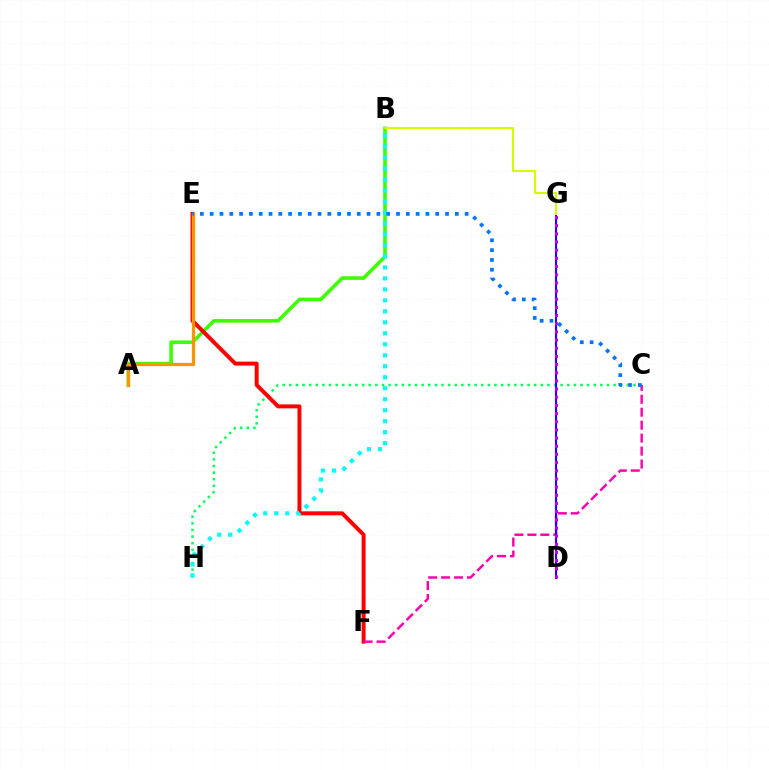{('C', 'H'): [{'color': '#00ff5c', 'line_style': 'dotted', 'thickness': 1.8}], ('A', 'B'): [{'color': '#3dff00', 'line_style': 'solid', 'thickness': 2.58}], ('E', 'F'): [{'color': '#ff0000', 'line_style': 'solid', 'thickness': 2.86}], ('A', 'E'): [{'color': '#ff9400', 'line_style': 'solid', 'thickness': 2.35}], ('C', 'F'): [{'color': '#ff00ac', 'line_style': 'dashed', 'thickness': 1.76}], ('D', 'G'): [{'color': '#2500ff', 'line_style': 'solid', 'thickness': 1.53}, {'color': '#b900ff', 'line_style': 'dotted', 'thickness': 2.22}], ('B', 'H'): [{'color': '#00fff6', 'line_style': 'dotted', 'thickness': 2.98}], ('B', 'G'): [{'color': '#d1ff00', 'line_style': 'solid', 'thickness': 1.52}], ('C', 'E'): [{'color': '#0074ff', 'line_style': 'dotted', 'thickness': 2.66}]}